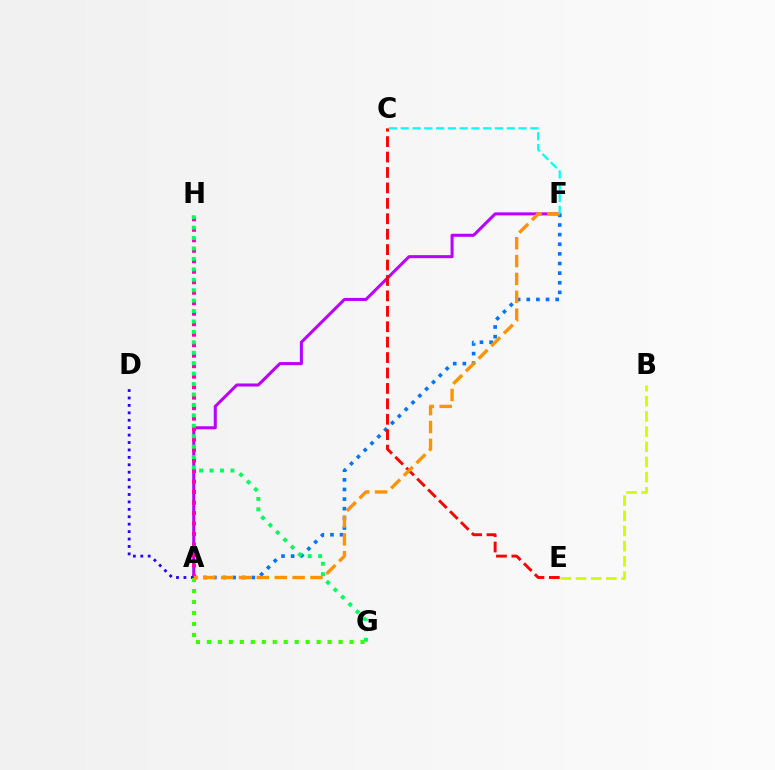{('A', 'F'): [{'color': '#b900ff', 'line_style': 'solid', 'thickness': 2.19}, {'color': '#0074ff', 'line_style': 'dotted', 'thickness': 2.62}, {'color': '#ff9400', 'line_style': 'dashed', 'thickness': 2.43}], ('A', 'H'): [{'color': '#ff00ac', 'line_style': 'dotted', 'thickness': 2.85}], ('G', 'H'): [{'color': '#00ff5c', 'line_style': 'dotted', 'thickness': 2.83}], ('A', 'D'): [{'color': '#2500ff', 'line_style': 'dotted', 'thickness': 2.02}], ('C', 'E'): [{'color': '#ff0000', 'line_style': 'dashed', 'thickness': 2.1}], ('B', 'E'): [{'color': '#d1ff00', 'line_style': 'dashed', 'thickness': 2.06}], ('A', 'G'): [{'color': '#3dff00', 'line_style': 'dotted', 'thickness': 2.98}], ('C', 'F'): [{'color': '#00fff6', 'line_style': 'dashed', 'thickness': 1.6}]}